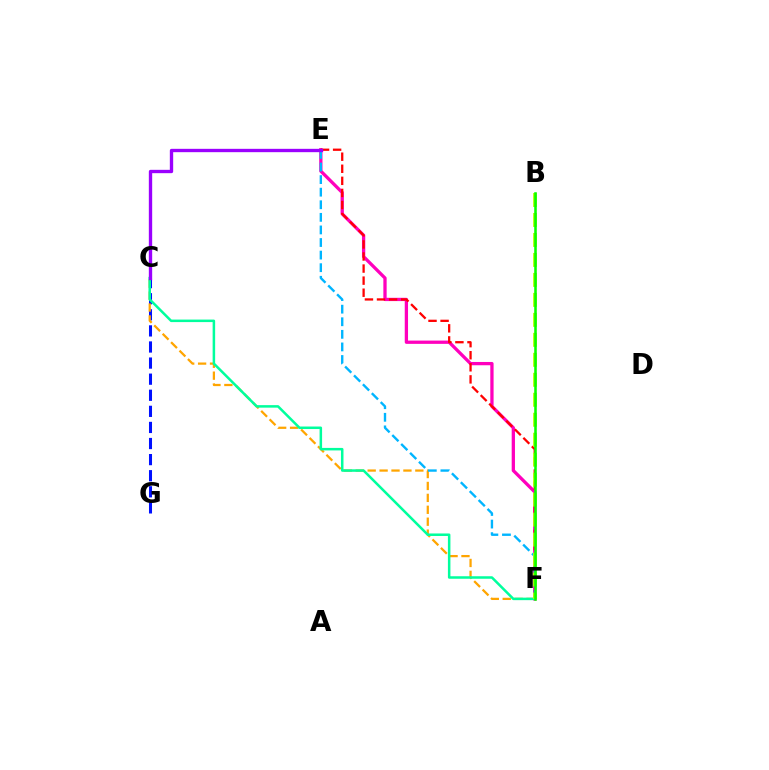{('E', 'F'): [{'color': '#ff00bd', 'line_style': 'solid', 'thickness': 2.36}, {'color': '#ff0000', 'line_style': 'dashed', 'thickness': 1.64}, {'color': '#00b5ff', 'line_style': 'dashed', 'thickness': 1.71}], ('C', 'G'): [{'color': '#0010ff', 'line_style': 'dashed', 'thickness': 2.19}], ('C', 'F'): [{'color': '#ffa500', 'line_style': 'dashed', 'thickness': 1.62}, {'color': '#00ff9d', 'line_style': 'solid', 'thickness': 1.81}], ('B', 'F'): [{'color': '#b3ff00', 'line_style': 'dashed', 'thickness': 2.71}, {'color': '#08ff00', 'line_style': 'solid', 'thickness': 1.84}], ('C', 'E'): [{'color': '#9b00ff', 'line_style': 'solid', 'thickness': 2.4}]}